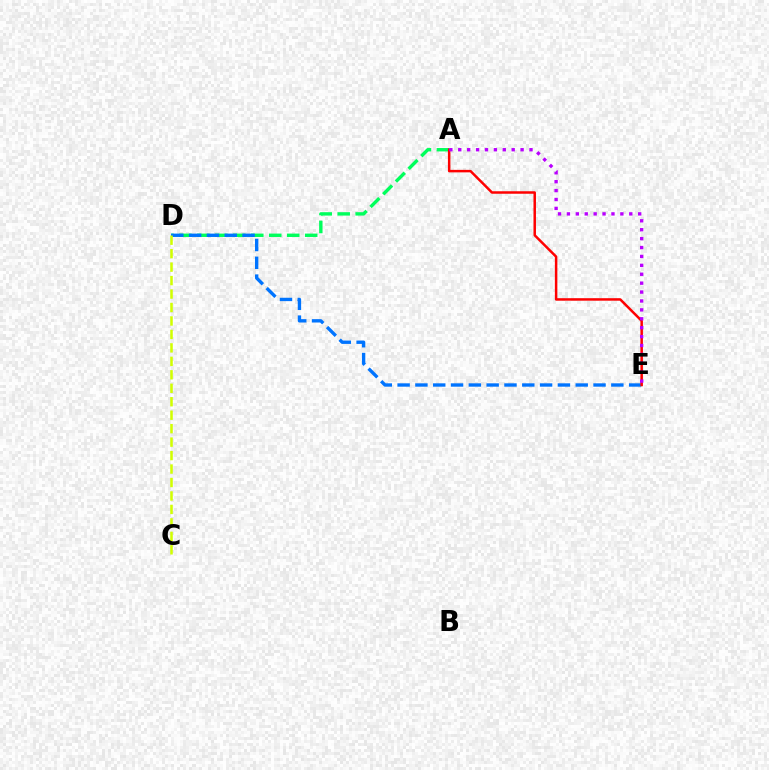{('A', 'D'): [{'color': '#00ff5c', 'line_style': 'dashed', 'thickness': 2.44}], ('D', 'E'): [{'color': '#0074ff', 'line_style': 'dashed', 'thickness': 2.42}], ('A', 'E'): [{'color': '#ff0000', 'line_style': 'solid', 'thickness': 1.8}, {'color': '#b900ff', 'line_style': 'dotted', 'thickness': 2.42}], ('C', 'D'): [{'color': '#d1ff00', 'line_style': 'dashed', 'thickness': 1.83}]}